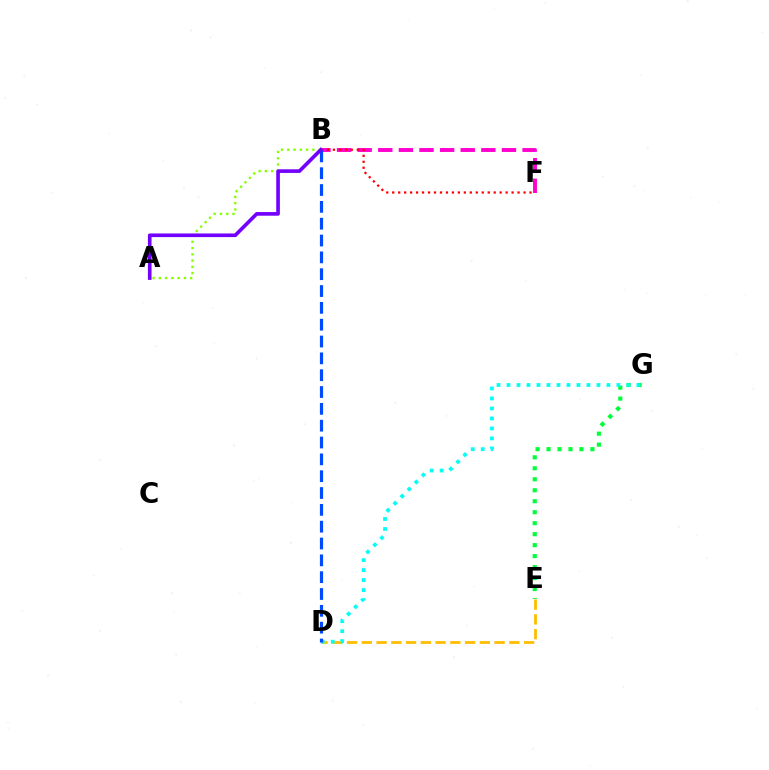{('E', 'G'): [{'color': '#00ff39', 'line_style': 'dotted', 'thickness': 2.98}], ('D', 'E'): [{'color': '#ffbd00', 'line_style': 'dashed', 'thickness': 2.0}], ('D', 'G'): [{'color': '#00fff6', 'line_style': 'dotted', 'thickness': 2.72}], ('B', 'F'): [{'color': '#ff00cf', 'line_style': 'dashed', 'thickness': 2.8}, {'color': '#ff0000', 'line_style': 'dotted', 'thickness': 1.62}], ('A', 'B'): [{'color': '#84ff00', 'line_style': 'dotted', 'thickness': 1.7}, {'color': '#7200ff', 'line_style': 'solid', 'thickness': 2.62}], ('B', 'D'): [{'color': '#004bff', 'line_style': 'dashed', 'thickness': 2.29}]}